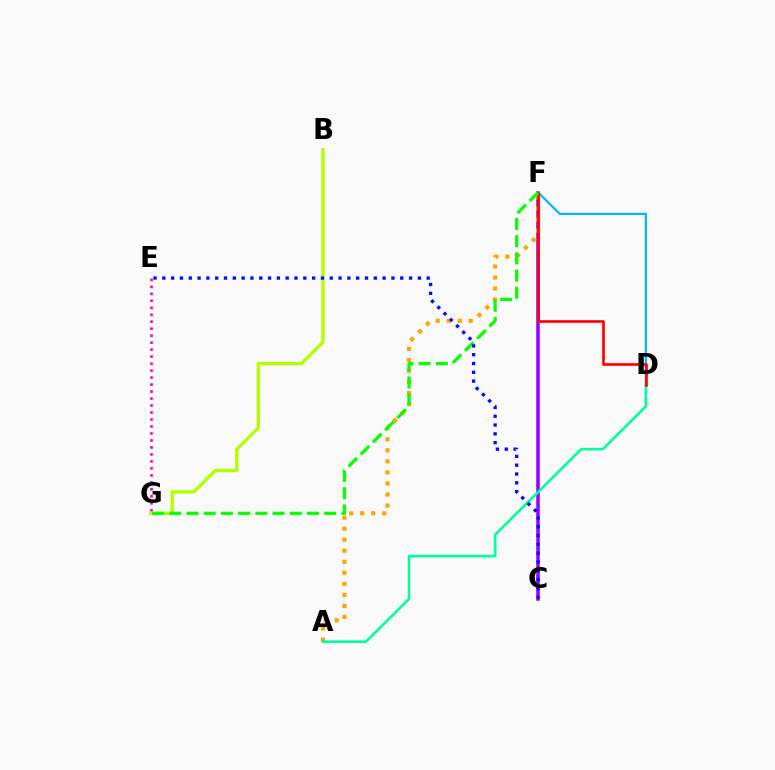{('C', 'F'): [{'color': '#9b00ff', 'line_style': 'solid', 'thickness': 2.56}], ('D', 'F'): [{'color': '#00b5ff', 'line_style': 'solid', 'thickness': 1.57}, {'color': '#ff0000', 'line_style': 'solid', 'thickness': 1.91}], ('A', 'F'): [{'color': '#ffa500', 'line_style': 'dotted', 'thickness': 3.0}], ('E', 'G'): [{'color': '#ff00bd', 'line_style': 'dotted', 'thickness': 1.9}], ('A', 'D'): [{'color': '#00ff9d', 'line_style': 'solid', 'thickness': 1.87}], ('B', 'G'): [{'color': '#b3ff00', 'line_style': 'solid', 'thickness': 2.41}], ('F', 'G'): [{'color': '#08ff00', 'line_style': 'dashed', 'thickness': 2.34}], ('C', 'E'): [{'color': '#0010ff', 'line_style': 'dotted', 'thickness': 2.39}]}